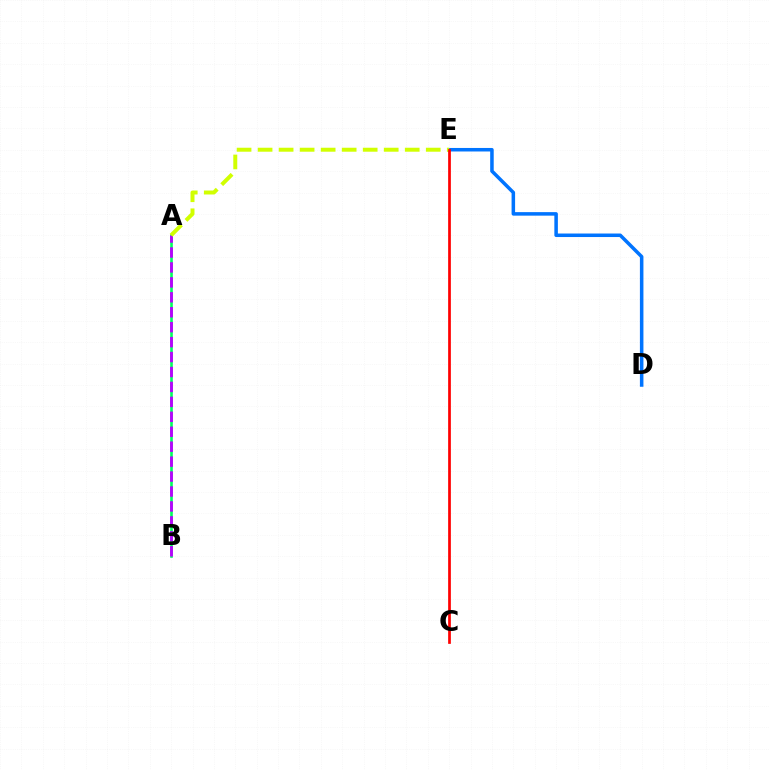{('A', 'B'): [{'color': '#00ff5c', 'line_style': 'solid', 'thickness': 1.88}, {'color': '#b900ff', 'line_style': 'dashed', 'thickness': 2.03}], ('D', 'E'): [{'color': '#0074ff', 'line_style': 'solid', 'thickness': 2.54}], ('A', 'E'): [{'color': '#d1ff00', 'line_style': 'dashed', 'thickness': 2.86}], ('C', 'E'): [{'color': '#ff0000', 'line_style': 'solid', 'thickness': 1.96}]}